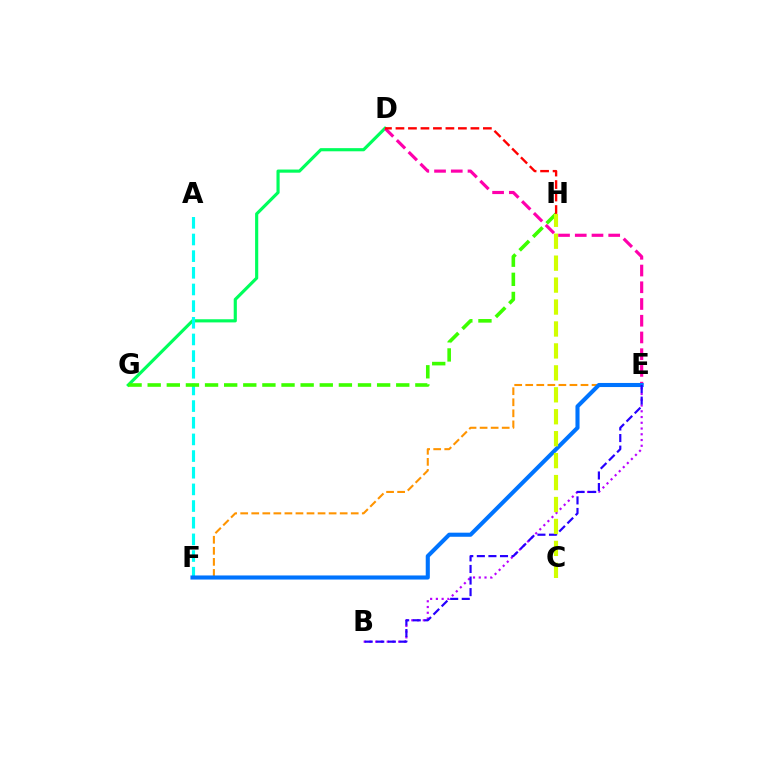{('D', 'G'): [{'color': '#00ff5c', 'line_style': 'solid', 'thickness': 2.27}], ('B', 'E'): [{'color': '#b900ff', 'line_style': 'dotted', 'thickness': 1.56}, {'color': '#2500ff', 'line_style': 'dashed', 'thickness': 1.57}], ('A', 'F'): [{'color': '#00fff6', 'line_style': 'dashed', 'thickness': 2.26}], ('E', 'F'): [{'color': '#ff9400', 'line_style': 'dashed', 'thickness': 1.5}, {'color': '#0074ff', 'line_style': 'solid', 'thickness': 2.94}], ('D', 'E'): [{'color': '#ff00ac', 'line_style': 'dashed', 'thickness': 2.27}], ('G', 'H'): [{'color': '#3dff00', 'line_style': 'dashed', 'thickness': 2.6}], ('C', 'H'): [{'color': '#d1ff00', 'line_style': 'dashed', 'thickness': 2.98}], ('D', 'H'): [{'color': '#ff0000', 'line_style': 'dashed', 'thickness': 1.7}]}